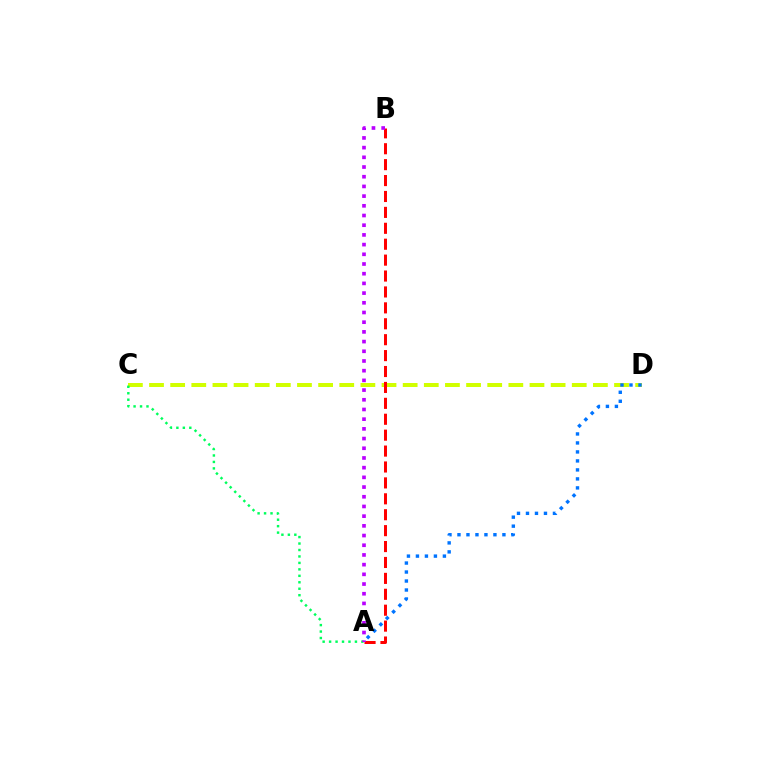{('C', 'D'): [{'color': '#d1ff00', 'line_style': 'dashed', 'thickness': 2.87}], ('A', 'C'): [{'color': '#00ff5c', 'line_style': 'dotted', 'thickness': 1.75}], ('A', 'D'): [{'color': '#0074ff', 'line_style': 'dotted', 'thickness': 2.44}], ('A', 'B'): [{'color': '#ff0000', 'line_style': 'dashed', 'thickness': 2.16}, {'color': '#b900ff', 'line_style': 'dotted', 'thickness': 2.63}]}